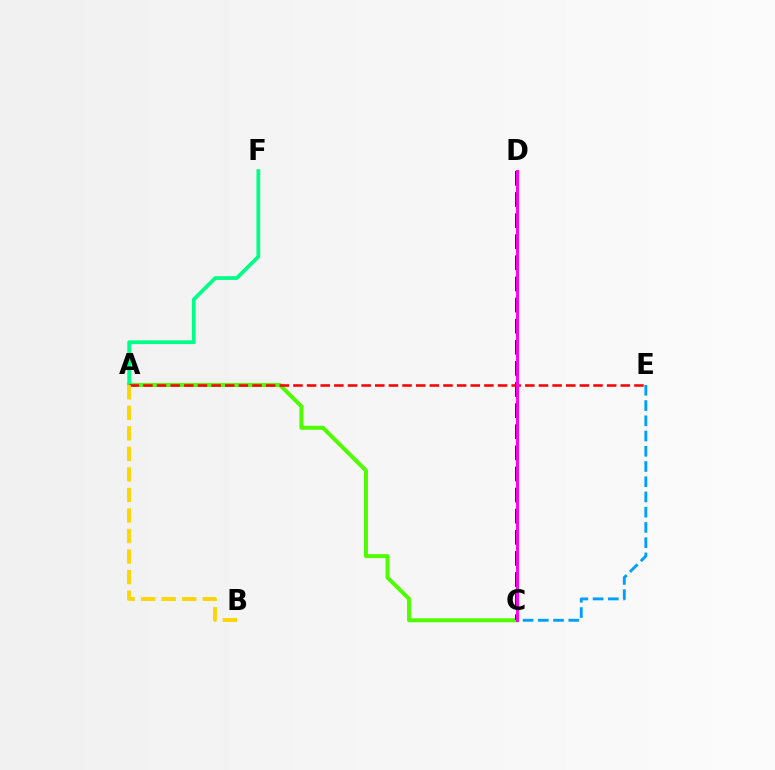{('A', 'C'): [{'color': '#4fff00', 'line_style': 'solid', 'thickness': 2.86}], ('A', 'F'): [{'color': '#00ff86', 'line_style': 'solid', 'thickness': 2.72}], ('A', 'E'): [{'color': '#ff0000', 'line_style': 'dashed', 'thickness': 1.85}], ('C', 'E'): [{'color': '#009eff', 'line_style': 'dashed', 'thickness': 2.07}], ('C', 'D'): [{'color': '#3700ff', 'line_style': 'dashed', 'thickness': 2.87}, {'color': '#ff00ed', 'line_style': 'solid', 'thickness': 2.13}], ('A', 'B'): [{'color': '#ffd500', 'line_style': 'dashed', 'thickness': 2.79}]}